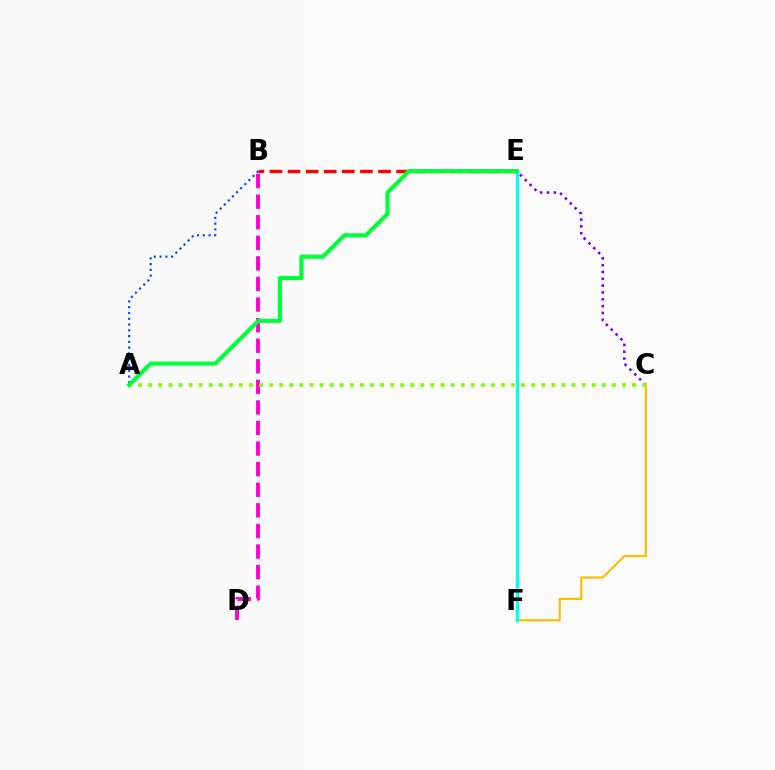{('C', 'E'): [{'color': '#7200ff', 'line_style': 'dotted', 'thickness': 1.85}], ('B', 'D'): [{'color': '#ff00cf', 'line_style': 'dashed', 'thickness': 2.8}], ('C', 'F'): [{'color': '#ffbd00', 'line_style': 'solid', 'thickness': 1.56}], ('A', 'B'): [{'color': '#004bff', 'line_style': 'dotted', 'thickness': 1.57}], ('A', 'C'): [{'color': '#84ff00', 'line_style': 'dotted', 'thickness': 2.74}], ('E', 'F'): [{'color': '#00fff6', 'line_style': 'solid', 'thickness': 2.33}], ('B', 'E'): [{'color': '#ff0000', 'line_style': 'dashed', 'thickness': 2.46}], ('A', 'E'): [{'color': '#00ff39', 'line_style': 'solid', 'thickness': 2.96}]}